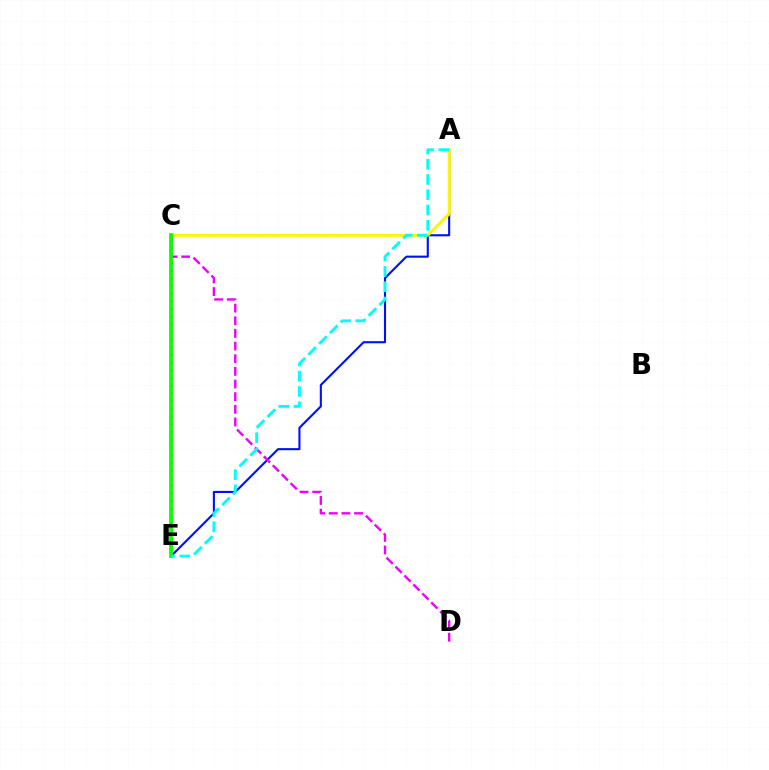{('C', 'E'): [{'color': '#ff0000', 'line_style': 'dotted', 'thickness': 2.09}, {'color': '#08ff00', 'line_style': 'solid', 'thickness': 2.71}], ('A', 'E'): [{'color': '#0010ff', 'line_style': 'solid', 'thickness': 1.52}, {'color': '#00fff6', 'line_style': 'dashed', 'thickness': 2.08}], ('A', 'C'): [{'color': '#fcf500', 'line_style': 'solid', 'thickness': 2.12}], ('C', 'D'): [{'color': '#ee00ff', 'line_style': 'dashed', 'thickness': 1.72}]}